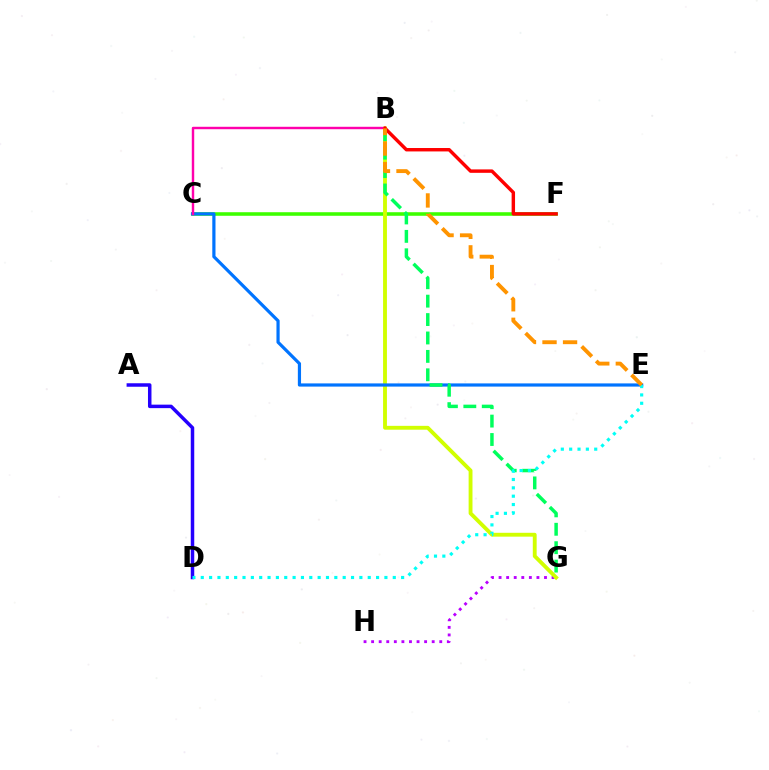{('G', 'H'): [{'color': '#b900ff', 'line_style': 'dotted', 'thickness': 2.06}], ('C', 'F'): [{'color': '#3dff00', 'line_style': 'solid', 'thickness': 2.57}], ('B', 'G'): [{'color': '#d1ff00', 'line_style': 'solid', 'thickness': 2.78}, {'color': '#00ff5c', 'line_style': 'dashed', 'thickness': 2.5}], ('A', 'D'): [{'color': '#2500ff', 'line_style': 'solid', 'thickness': 2.51}], ('C', 'E'): [{'color': '#0074ff', 'line_style': 'solid', 'thickness': 2.3}], ('B', 'C'): [{'color': '#ff00ac', 'line_style': 'solid', 'thickness': 1.75}], ('D', 'E'): [{'color': '#00fff6', 'line_style': 'dotted', 'thickness': 2.27}], ('B', 'F'): [{'color': '#ff0000', 'line_style': 'solid', 'thickness': 2.47}], ('B', 'E'): [{'color': '#ff9400', 'line_style': 'dashed', 'thickness': 2.79}]}